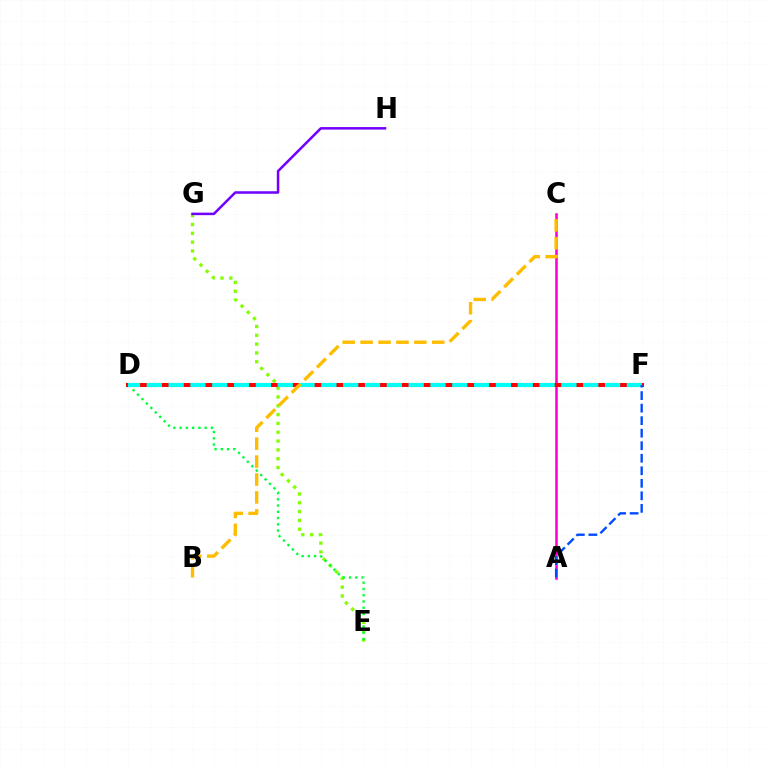{('E', 'G'): [{'color': '#84ff00', 'line_style': 'dotted', 'thickness': 2.4}], ('A', 'C'): [{'color': '#ff00cf', 'line_style': 'solid', 'thickness': 1.84}], ('G', 'H'): [{'color': '#7200ff', 'line_style': 'solid', 'thickness': 1.82}], ('D', 'E'): [{'color': '#00ff39', 'line_style': 'dotted', 'thickness': 1.7}], ('D', 'F'): [{'color': '#ff0000', 'line_style': 'solid', 'thickness': 2.92}, {'color': '#00fff6', 'line_style': 'dashed', 'thickness': 2.96}], ('B', 'C'): [{'color': '#ffbd00', 'line_style': 'dashed', 'thickness': 2.43}], ('A', 'F'): [{'color': '#004bff', 'line_style': 'dashed', 'thickness': 1.7}]}